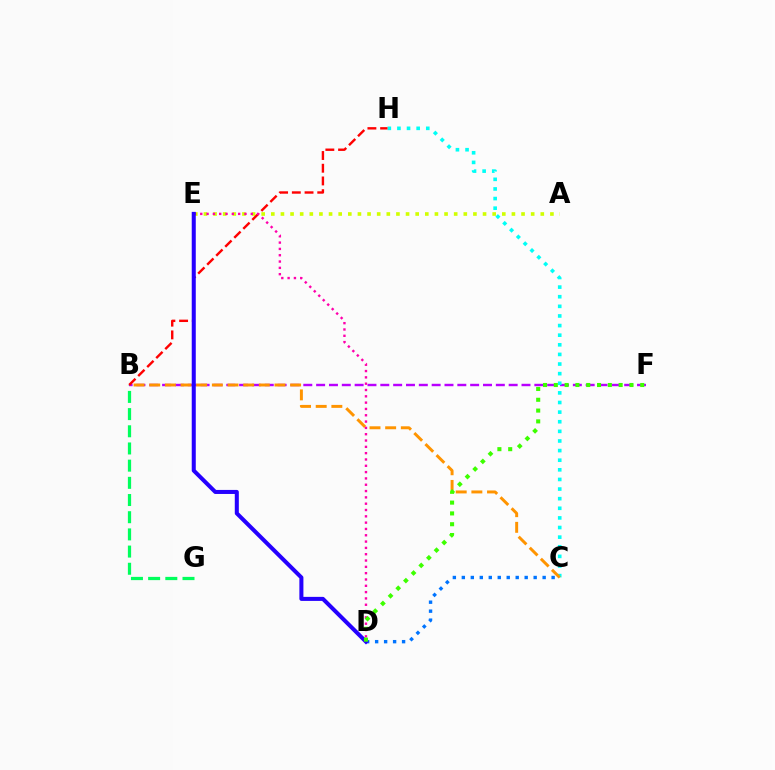{('A', 'E'): [{'color': '#d1ff00', 'line_style': 'dotted', 'thickness': 2.61}], ('B', 'G'): [{'color': '#00ff5c', 'line_style': 'dashed', 'thickness': 2.33}], ('B', 'F'): [{'color': '#b900ff', 'line_style': 'dashed', 'thickness': 1.74}], ('C', 'H'): [{'color': '#00fff6', 'line_style': 'dotted', 'thickness': 2.61}], ('B', 'C'): [{'color': '#ff9400', 'line_style': 'dashed', 'thickness': 2.13}], ('B', 'H'): [{'color': '#ff0000', 'line_style': 'dashed', 'thickness': 1.73}], ('D', 'E'): [{'color': '#ff00ac', 'line_style': 'dotted', 'thickness': 1.72}, {'color': '#2500ff', 'line_style': 'solid', 'thickness': 2.91}], ('C', 'D'): [{'color': '#0074ff', 'line_style': 'dotted', 'thickness': 2.44}], ('D', 'F'): [{'color': '#3dff00', 'line_style': 'dotted', 'thickness': 2.94}]}